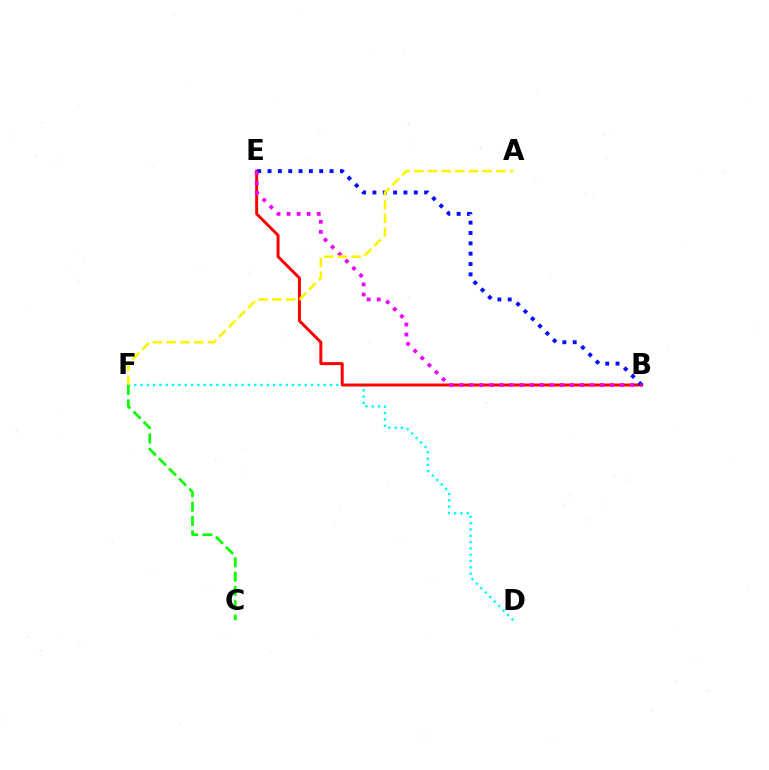{('D', 'F'): [{'color': '#00fff6', 'line_style': 'dotted', 'thickness': 1.72}], ('B', 'E'): [{'color': '#ff0000', 'line_style': 'solid', 'thickness': 2.13}, {'color': '#0010ff', 'line_style': 'dotted', 'thickness': 2.81}, {'color': '#ee00ff', 'line_style': 'dotted', 'thickness': 2.73}], ('C', 'F'): [{'color': '#08ff00', 'line_style': 'dashed', 'thickness': 1.95}], ('A', 'F'): [{'color': '#fcf500', 'line_style': 'dashed', 'thickness': 1.86}]}